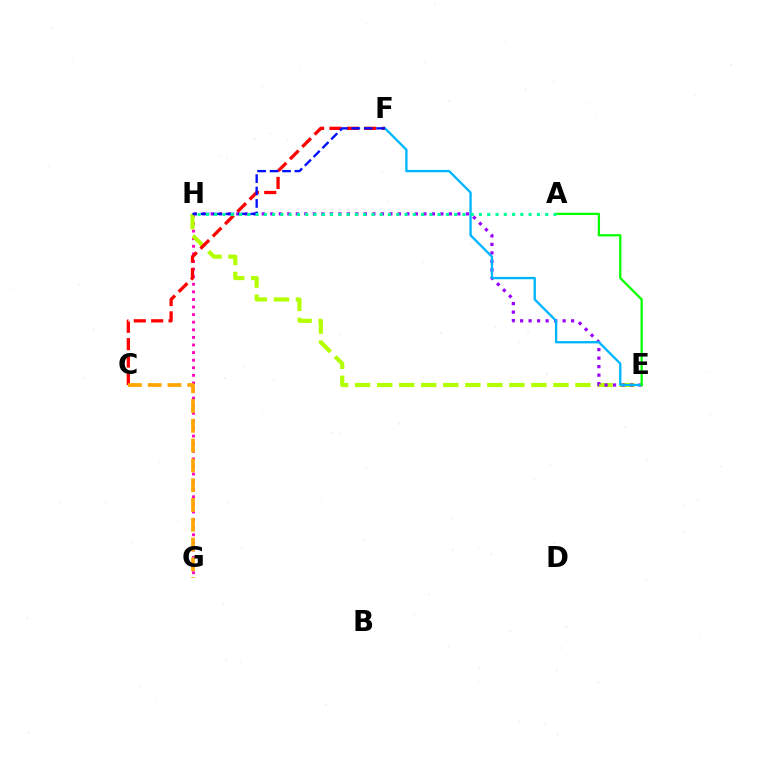{('G', 'H'): [{'color': '#ff00bd', 'line_style': 'dotted', 'thickness': 2.06}], ('E', 'H'): [{'color': '#b3ff00', 'line_style': 'dashed', 'thickness': 2.99}, {'color': '#9b00ff', 'line_style': 'dotted', 'thickness': 2.31}], ('E', 'F'): [{'color': '#00b5ff', 'line_style': 'solid', 'thickness': 1.68}], ('C', 'F'): [{'color': '#ff0000', 'line_style': 'dashed', 'thickness': 2.36}], ('A', 'E'): [{'color': '#08ff00', 'line_style': 'solid', 'thickness': 1.65}], ('F', 'H'): [{'color': '#0010ff', 'line_style': 'dashed', 'thickness': 1.69}], ('C', 'G'): [{'color': '#ffa500', 'line_style': 'dashed', 'thickness': 2.69}], ('A', 'H'): [{'color': '#00ff9d', 'line_style': 'dotted', 'thickness': 2.25}]}